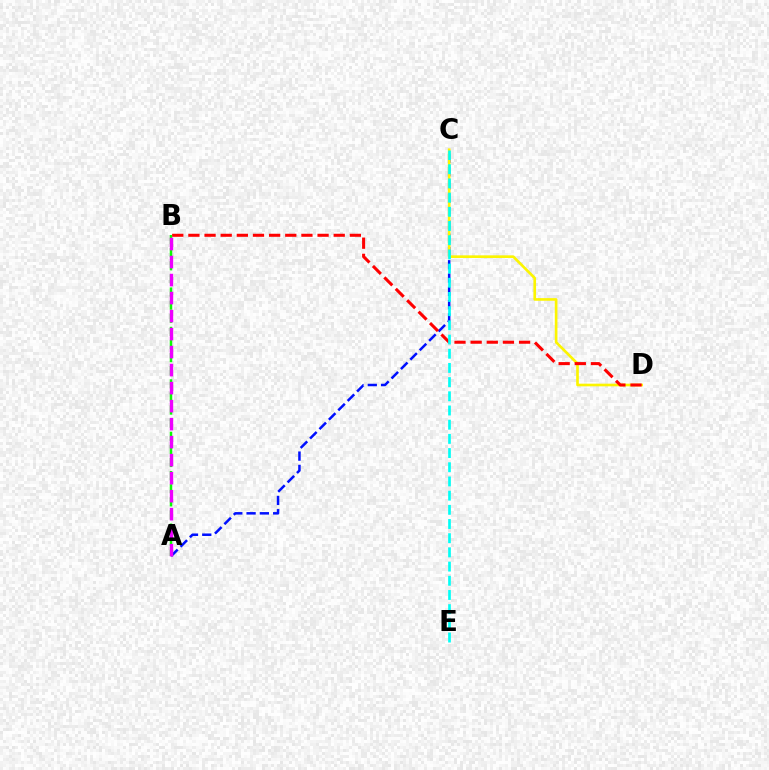{('A', 'B'): [{'color': '#08ff00', 'line_style': 'dashed', 'thickness': 1.78}, {'color': '#ee00ff', 'line_style': 'dashed', 'thickness': 2.45}], ('A', 'C'): [{'color': '#0010ff', 'line_style': 'dashed', 'thickness': 1.81}], ('C', 'D'): [{'color': '#fcf500', 'line_style': 'solid', 'thickness': 1.91}], ('B', 'D'): [{'color': '#ff0000', 'line_style': 'dashed', 'thickness': 2.19}], ('C', 'E'): [{'color': '#00fff6', 'line_style': 'dashed', 'thickness': 1.93}]}